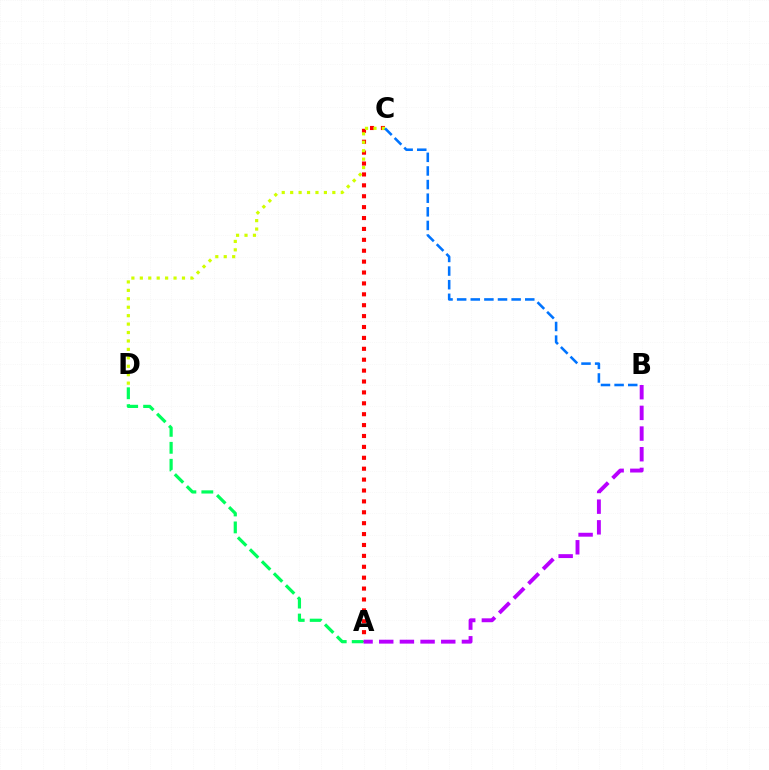{('A', 'C'): [{'color': '#ff0000', 'line_style': 'dotted', 'thickness': 2.96}], ('C', 'D'): [{'color': '#d1ff00', 'line_style': 'dotted', 'thickness': 2.29}], ('B', 'C'): [{'color': '#0074ff', 'line_style': 'dashed', 'thickness': 1.85}], ('A', 'D'): [{'color': '#00ff5c', 'line_style': 'dashed', 'thickness': 2.3}], ('A', 'B'): [{'color': '#b900ff', 'line_style': 'dashed', 'thickness': 2.81}]}